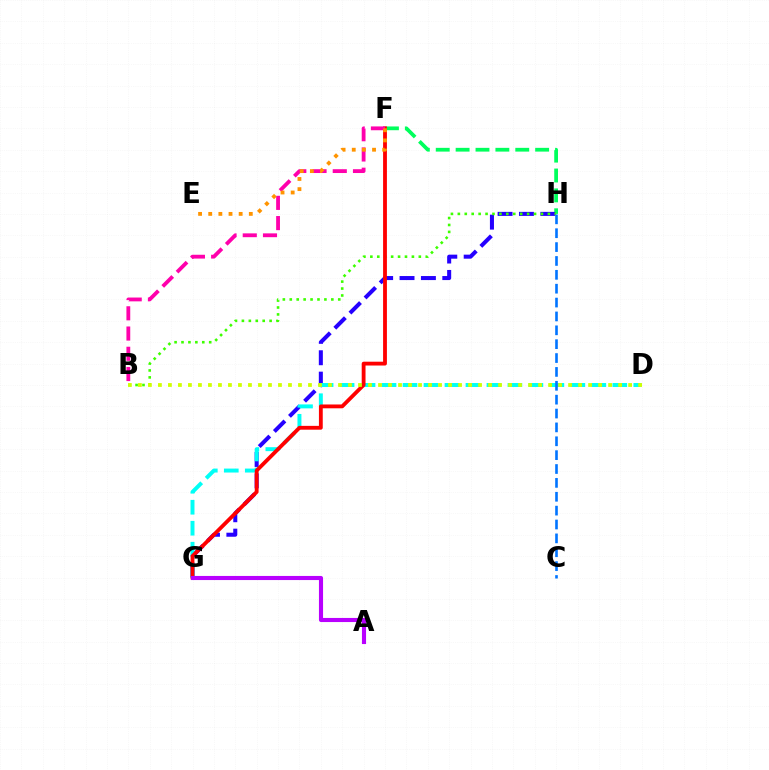{('F', 'H'): [{'color': '#00ff5c', 'line_style': 'dashed', 'thickness': 2.7}], ('G', 'H'): [{'color': '#2500ff', 'line_style': 'dashed', 'thickness': 2.9}], ('B', 'H'): [{'color': '#3dff00', 'line_style': 'dotted', 'thickness': 1.88}], ('D', 'G'): [{'color': '#00fff6', 'line_style': 'dashed', 'thickness': 2.85}], ('F', 'G'): [{'color': '#ff0000', 'line_style': 'solid', 'thickness': 2.75}], ('B', 'F'): [{'color': '#ff00ac', 'line_style': 'dashed', 'thickness': 2.75}], ('E', 'F'): [{'color': '#ff9400', 'line_style': 'dotted', 'thickness': 2.76}], ('B', 'D'): [{'color': '#d1ff00', 'line_style': 'dotted', 'thickness': 2.72}], ('C', 'H'): [{'color': '#0074ff', 'line_style': 'dashed', 'thickness': 1.88}], ('A', 'G'): [{'color': '#b900ff', 'line_style': 'solid', 'thickness': 2.96}]}